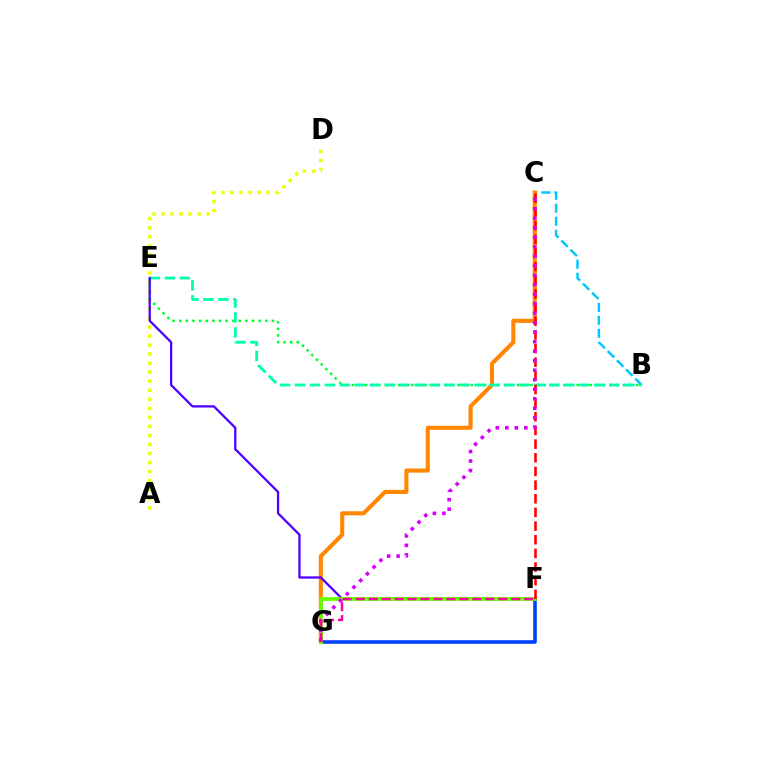{('A', 'D'): [{'color': '#eeff00', 'line_style': 'dotted', 'thickness': 2.45}], ('B', 'E'): [{'color': '#00ff27', 'line_style': 'dotted', 'thickness': 1.8}, {'color': '#00ffaf', 'line_style': 'dashed', 'thickness': 2.03}], ('B', 'C'): [{'color': '#00c7ff', 'line_style': 'dashed', 'thickness': 1.76}], ('F', 'G'): [{'color': '#003fff', 'line_style': 'solid', 'thickness': 2.58}, {'color': '#66ff00', 'line_style': 'solid', 'thickness': 2.73}, {'color': '#ff00a0', 'line_style': 'dashed', 'thickness': 1.76}], ('C', 'G'): [{'color': '#ff8800', 'line_style': 'solid', 'thickness': 2.95}, {'color': '#d600ff', 'line_style': 'dotted', 'thickness': 2.58}], ('E', 'F'): [{'color': '#4f00ff', 'line_style': 'solid', 'thickness': 1.64}], ('C', 'F'): [{'color': '#ff0000', 'line_style': 'dashed', 'thickness': 1.86}]}